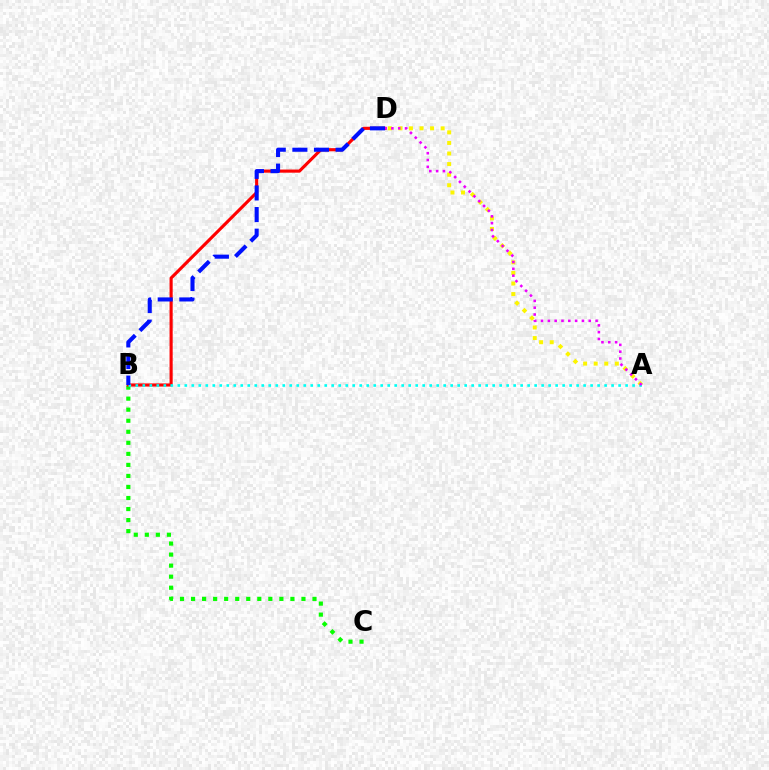{('B', 'C'): [{'color': '#08ff00', 'line_style': 'dotted', 'thickness': 3.0}], ('A', 'D'): [{'color': '#fcf500', 'line_style': 'dotted', 'thickness': 2.87}, {'color': '#ee00ff', 'line_style': 'dotted', 'thickness': 1.85}], ('B', 'D'): [{'color': '#ff0000', 'line_style': 'solid', 'thickness': 2.25}, {'color': '#0010ff', 'line_style': 'dashed', 'thickness': 2.94}], ('A', 'B'): [{'color': '#00fff6', 'line_style': 'dotted', 'thickness': 1.9}]}